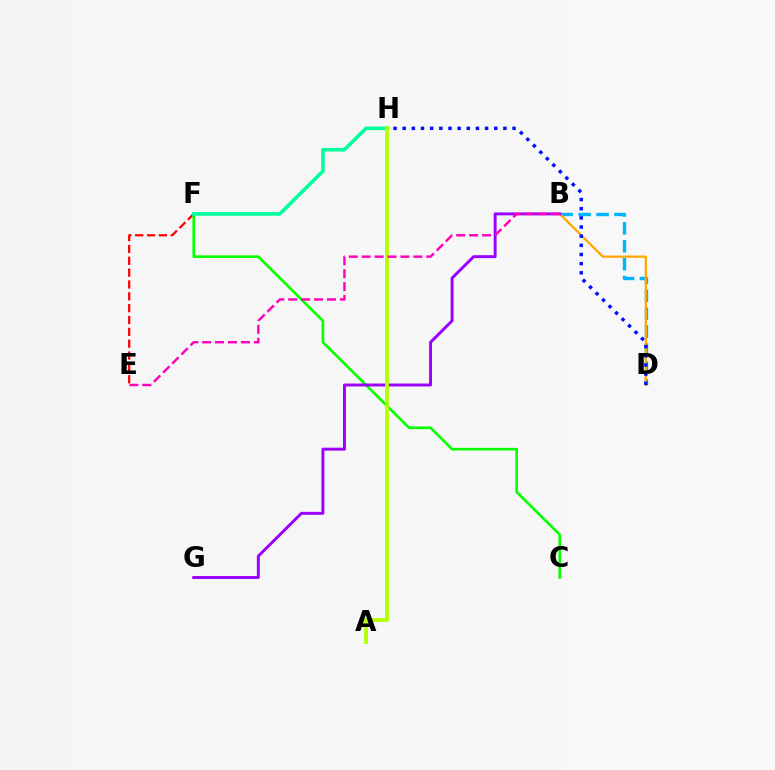{('B', 'D'): [{'color': '#00b5ff', 'line_style': 'dashed', 'thickness': 2.43}, {'color': '#ffa500', 'line_style': 'solid', 'thickness': 1.62}], ('E', 'F'): [{'color': '#ff0000', 'line_style': 'dashed', 'thickness': 1.61}], ('D', 'H'): [{'color': '#0010ff', 'line_style': 'dotted', 'thickness': 2.49}], ('C', 'F'): [{'color': '#08ff00', 'line_style': 'solid', 'thickness': 1.9}], ('B', 'G'): [{'color': '#9b00ff', 'line_style': 'solid', 'thickness': 2.11}], ('F', 'H'): [{'color': '#00ff9d', 'line_style': 'solid', 'thickness': 2.58}], ('A', 'H'): [{'color': '#b3ff00', 'line_style': 'solid', 'thickness': 2.71}], ('B', 'E'): [{'color': '#ff00bd', 'line_style': 'dashed', 'thickness': 1.75}]}